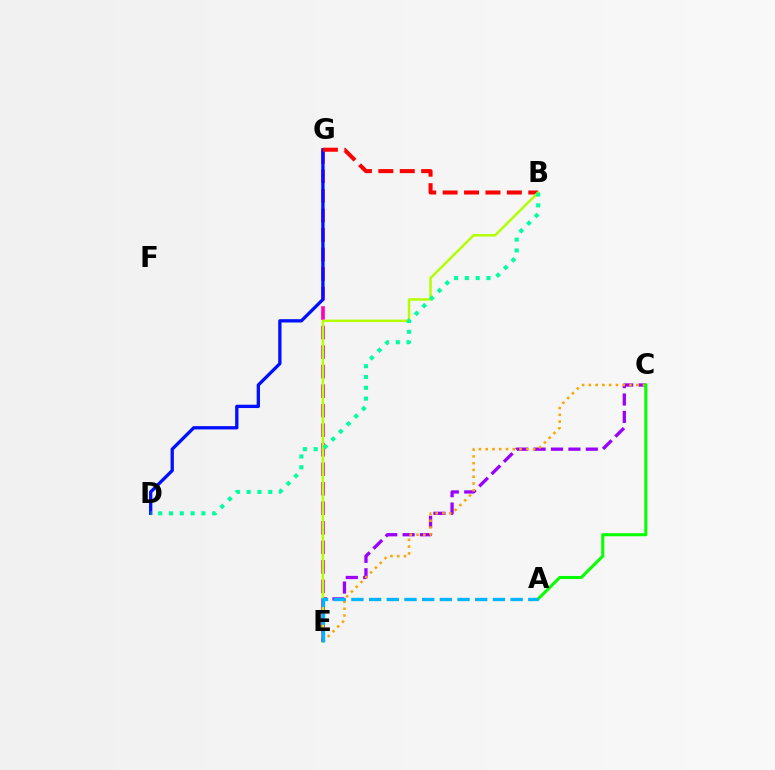{('E', 'G'): [{'color': '#ff00bd', 'line_style': 'dashed', 'thickness': 2.65}], ('D', 'G'): [{'color': '#0010ff', 'line_style': 'solid', 'thickness': 2.38}], ('C', 'E'): [{'color': '#9b00ff', 'line_style': 'dashed', 'thickness': 2.36}, {'color': '#ffa500', 'line_style': 'dotted', 'thickness': 1.84}], ('B', 'G'): [{'color': '#ff0000', 'line_style': 'dashed', 'thickness': 2.91}], ('B', 'E'): [{'color': '#b3ff00', 'line_style': 'solid', 'thickness': 1.76}], ('A', 'C'): [{'color': '#08ff00', 'line_style': 'solid', 'thickness': 2.21}], ('A', 'E'): [{'color': '#00b5ff', 'line_style': 'dashed', 'thickness': 2.4}], ('B', 'D'): [{'color': '#00ff9d', 'line_style': 'dotted', 'thickness': 2.94}]}